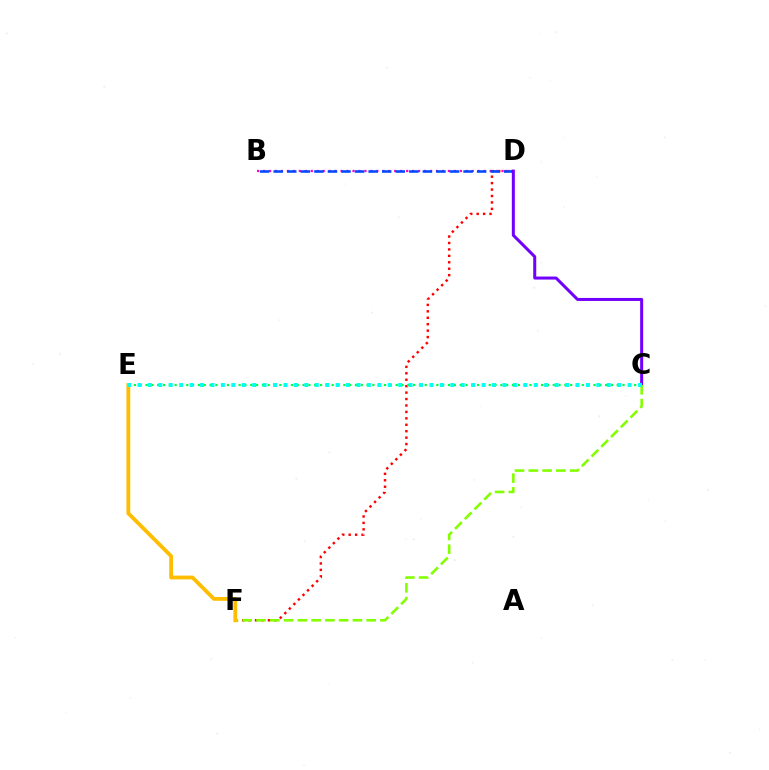{('D', 'F'): [{'color': '#ff0000', 'line_style': 'dotted', 'thickness': 1.75}], ('C', 'E'): [{'color': '#00ff39', 'line_style': 'dotted', 'thickness': 1.58}, {'color': '#00fff6', 'line_style': 'dotted', 'thickness': 2.83}], ('B', 'D'): [{'color': '#ff00cf', 'line_style': 'dotted', 'thickness': 1.62}, {'color': '#004bff', 'line_style': 'dashed', 'thickness': 1.84}], ('C', 'D'): [{'color': '#7200ff', 'line_style': 'solid', 'thickness': 2.17}], ('C', 'F'): [{'color': '#84ff00', 'line_style': 'dashed', 'thickness': 1.87}], ('E', 'F'): [{'color': '#ffbd00', 'line_style': 'solid', 'thickness': 2.75}]}